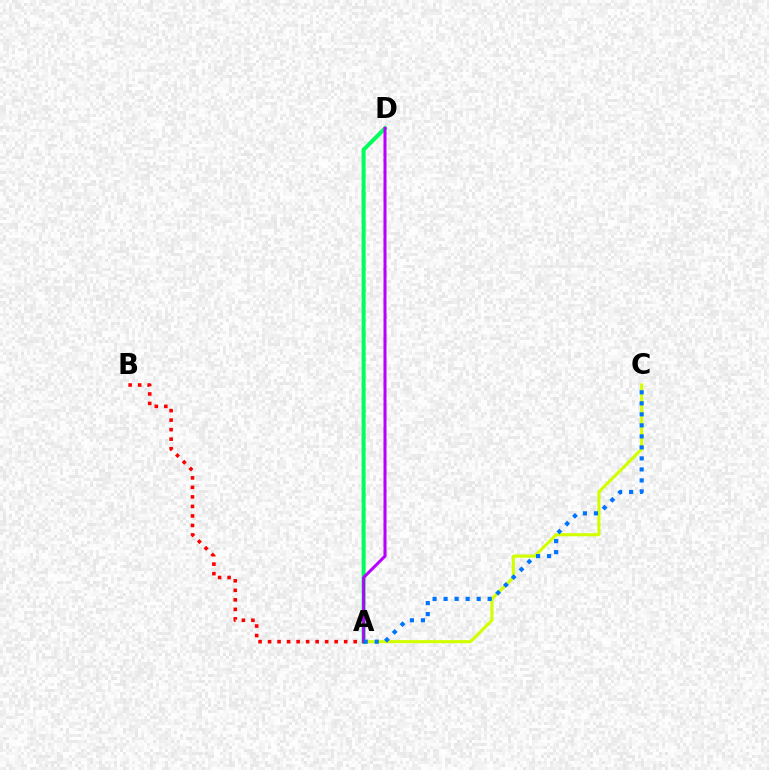{('A', 'C'): [{'color': '#d1ff00', 'line_style': 'solid', 'thickness': 2.23}, {'color': '#0074ff', 'line_style': 'dotted', 'thickness': 2.99}], ('A', 'D'): [{'color': '#00ff5c', 'line_style': 'solid', 'thickness': 2.91}, {'color': '#b900ff', 'line_style': 'solid', 'thickness': 2.18}], ('A', 'B'): [{'color': '#ff0000', 'line_style': 'dotted', 'thickness': 2.58}]}